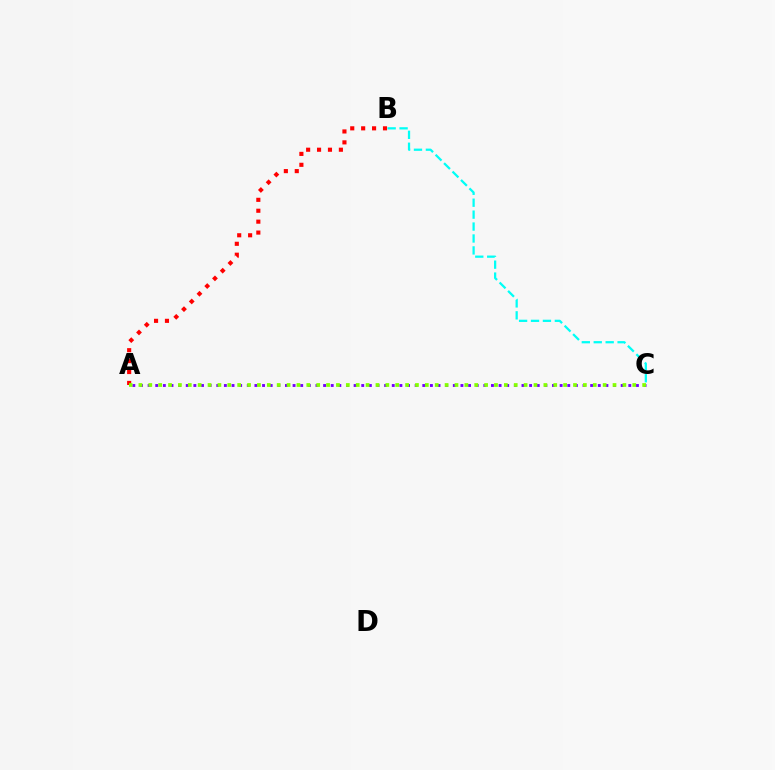{('B', 'C'): [{'color': '#00fff6', 'line_style': 'dashed', 'thickness': 1.62}], ('A', 'C'): [{'color': '#7200ff', 'line_style': 'dotted', 'thickness': 2.07}, {'color': '#84ff00', 'line_style': 'dotted', 'thickness': 2.68}], ('A', 'B'): [{'color': '#ff0000', 'line_style': 'dotted', 'thickness': 2.97}]}